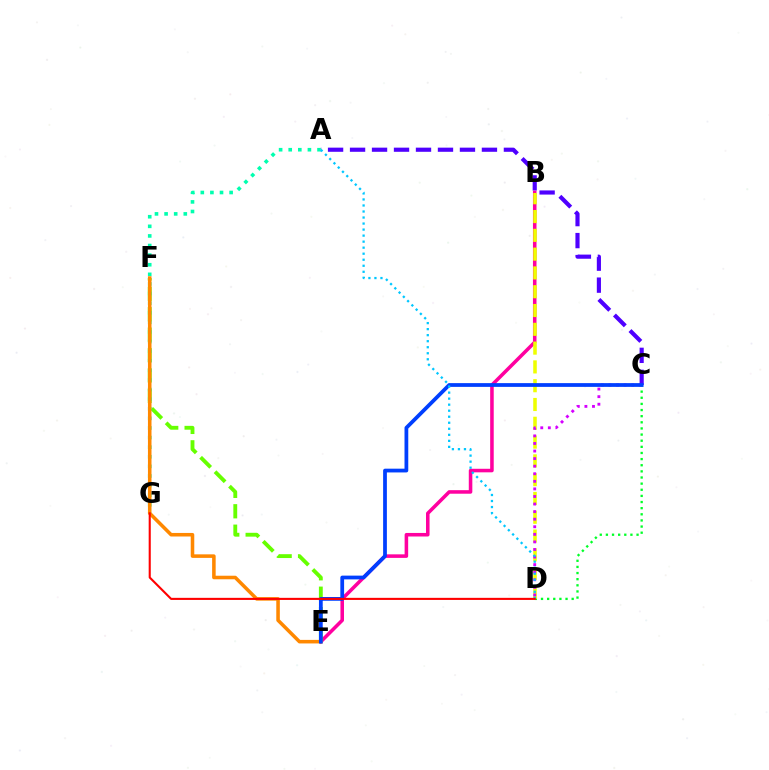{('A', 'C'): [{'color': '#4f00ff', 'line_style': 'dashed', 'thickness': 2.99}], ('C', 'D'): [{'color': '#00ff27', 'line_style': 'dotted', 'thickness': 1.67}, {'color': '#d600ff', 'line_style': 'dotted', 'thickness': 2.06}], ('B', 'E'): [{'color': '#ff00a0', 'line_style': 'solid', 'thickness': 2.55}], ('E', 'F'): [{'color': '#66ff00', 'line_style': 'dashed', 'thickness': 2.77}, {'color': '#ff8800', 'line_style': 'solid', 'thickness': 2.55}], ('B', 'D'): [{'color': '#eeff00', 'line_style': 'dashed', 'thickness': 2.55}], ('A', 'G'): [{'color': '#00ffaf', 'line_style': 'dotted', 'thickness': 2.61}], ('C', 'E'): [{'color': '#003fff', 'line_style': 'solid', 'thickness': 2.71}], ('A', 'D'): [{'color': '#00c7ff', 'line_style': 'dotted', 'thickness': 1.64}], ('D', 'G'): [{'color': '#ff0000', 'line_style': 'solid', 'thickness': 1.51}]}